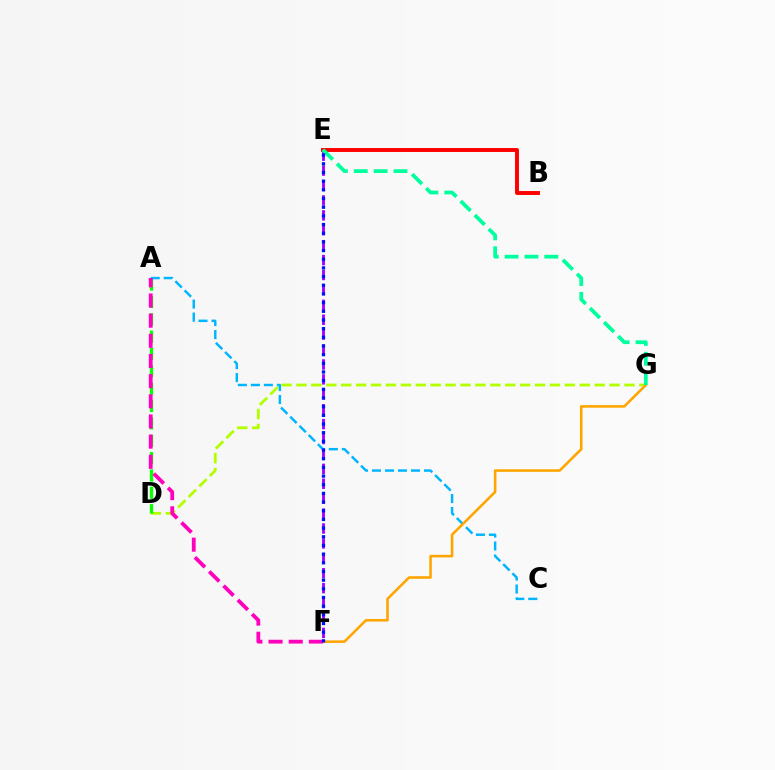{('D', 'G'): [{'color': '#b3ff00', 'line_style': 'dashed', 'thickness': 2.03}], ('E', 'F'): [{'color': '#9b00ff', 'line_style': 'dashed', 'thickness': 2.03}, {'color': '#0010ff', 'line_style': 'dotted', 'thickness': 2.36}], ('B', 'E'): [{'color': '#ff0000', 'line_style': 'solid', 'thickness': 2.82}], ('A', 'D'): [{'color': '#08ff00', 'line_style': 'dashed', 'thickness': 2.36}], ('A', 'C'): [{'color': '#00b5ff', 'line_style': 'dashed', 'thickness': 1.77}], ('F', 'G'): [{'color': '#ffa500', 'line_style': 'solid', 'thickness': 1.86}], ('E', 'G'): [{'color': '#00ff9d', 'line_style': 'dashed', 'thickness': 2.7}], ('A', 'F'): [{'color': '#ff00bd', 'line_style': 'dashed', 'thickness': 2.74}]}